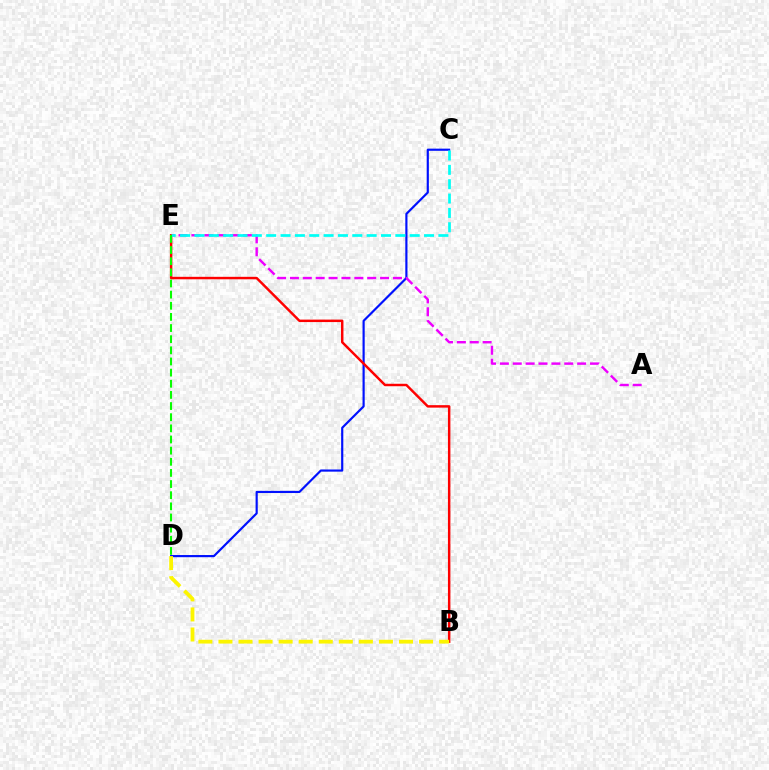{('C', 'D'): [{'color': '#0010ff', 'line_style': 'solid', 'thickness': 1.56}], ('A', 'E'): [{'color': '#ee00ff', 'line_style': 'dashed', 'thickness': 1.75}], ('B', 'E'): [{'color': '#ff0000', 'line_style': 'solid', 'thickness': 1.77}], ('C', 'E'): [{'color': '#00fff6', 'line_style': 'dashed', 'thickness': 1.95}], ('B', 'D'): [{'color': '#fcf500', 'line_style': 'dashed', 'thickness': 2.73}], ('D', 'E'): [{'color': '#08ff00', 'line_style': 'dashed', 'thickness': 1.51}]}